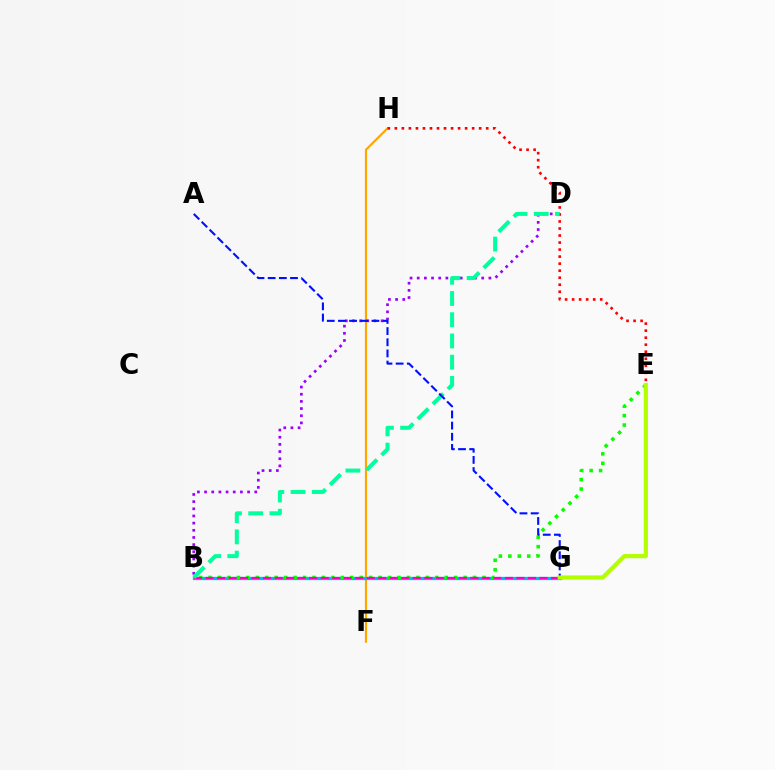{('F', 'H'): [{'color': '#ffa500', 'line_style': 'solid', 'thickness': 1.55}], ('B', 'G'): [{'color': '#00b5ff', 'line_style': 'solid', 'thickness': 2.35}, {'color': '#ff00bd', 'line_style': 'dashed', 'thickness': 1.56}], ('B', 'E'): [{'color': '#08ff00', 'line_style': 'dotted', 'thickness': 2.57}], ('B', 'D'): [{'color': '#9b00ff', 'line_style': 'dotted', 'thickness': 1.95}, {'color': '#00ff9d', 'line_style': 'dashed', 'thickness': 2.88}], ('E', 'H'): [{'color': '#ff0000', 'line_style': 'dotted', 'thickness': 1.91}], ('A', 'G'): [{'color': '#0010ff', 'line_style': 'dashed', 'thickness': 1.52}], ('E', 'G'): [{'color': '#b3ff00', 'line_style': 'solid', 'thickness': 2.99}]}